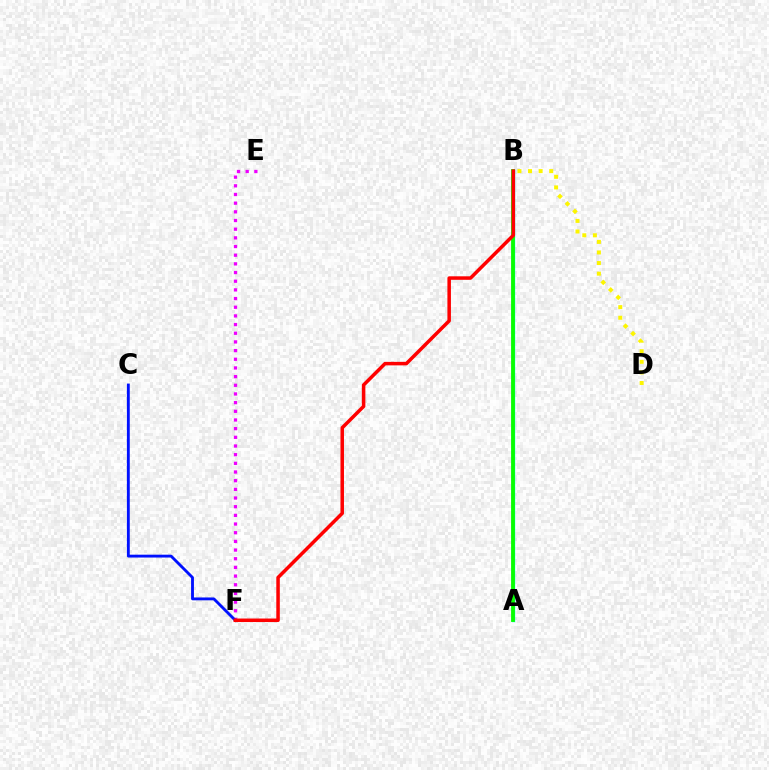{('E', 'F'): [{'color': '#ee00ff', 'line_style': 'dotted', 'thickness': 2.36}], ('A', 'B'): [{'color': '#00fff6', 'line_style': 'solid', 'thickness': 2.41}, {'color': '#08ff00', 'line_style': 'solid', 'thickness': 2.75}], ('B', 'D'): [{'color': '#fcf500', 'line_style': 'dotted', 'thickness': 2.88}], ('C', 'F'): [{'color': '#0010ff', 'line_style': 'solid', 'thickness': 2.06}], ('B', 'F'): [{'color': '#ff0000', 'line_style': 'solid', 'thickness': 2.53}]}